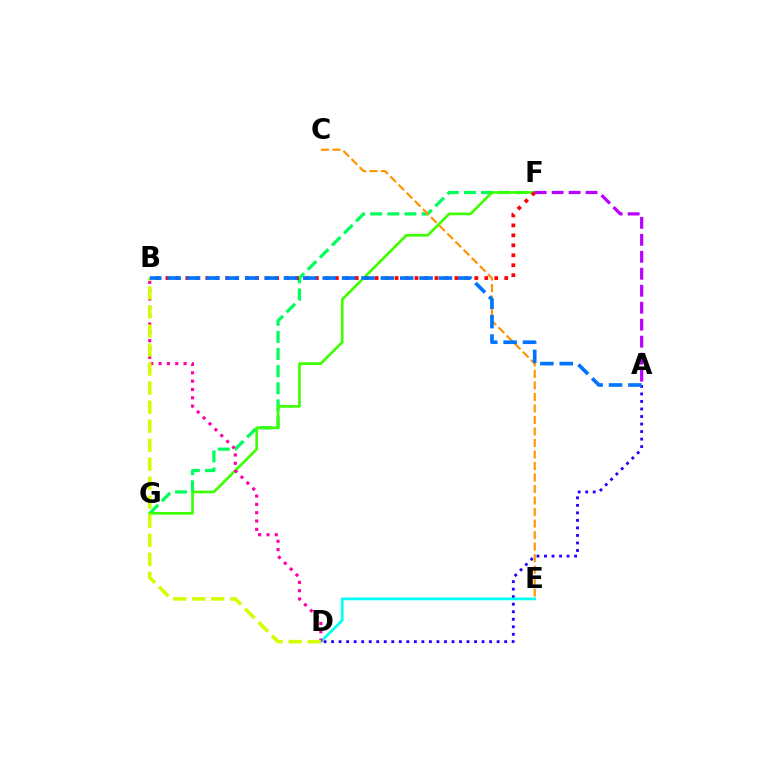{('F', 'G'): [{'color': '#00ff5c', 'line_style': 'dashed', 'thickness': 2.32}, {'color': '#3dff00', 'line_style': 'solid', 'thickness': 1.91}], ('A', 'D'): [{'color': '#2500ff', 'line_style': 'dotted', 'thickness': 2.04}], ('C', 'E'): [{'color': '#ff9400', 'line_style': 'dashed', 'thickness': 1.56}], ('B', 'F'): [{'color': '#ff0000', 'line_style': 'dotted', 'thickness': 2.71}], ('A', 'F'): [{'color': '#b900ff', 'line_style': 'dashed', 'thickness': 2.31}], ('D', 'E'): [{'color': '#00fff6', 'line_style': 'solid', 'thickness': 1.95}], ('B', 'D'): [{'color': '#ff00ac', 'line_style': 'dotted', 'thickness': 2.26}, {'color': '#d1ff00', 'line_style': 'dashed', 'thickness': 2.58}], ('A', 'B'): [{'color': '#0074ff', 'line_style': 'dashed', 'thickness': 2.63}]}